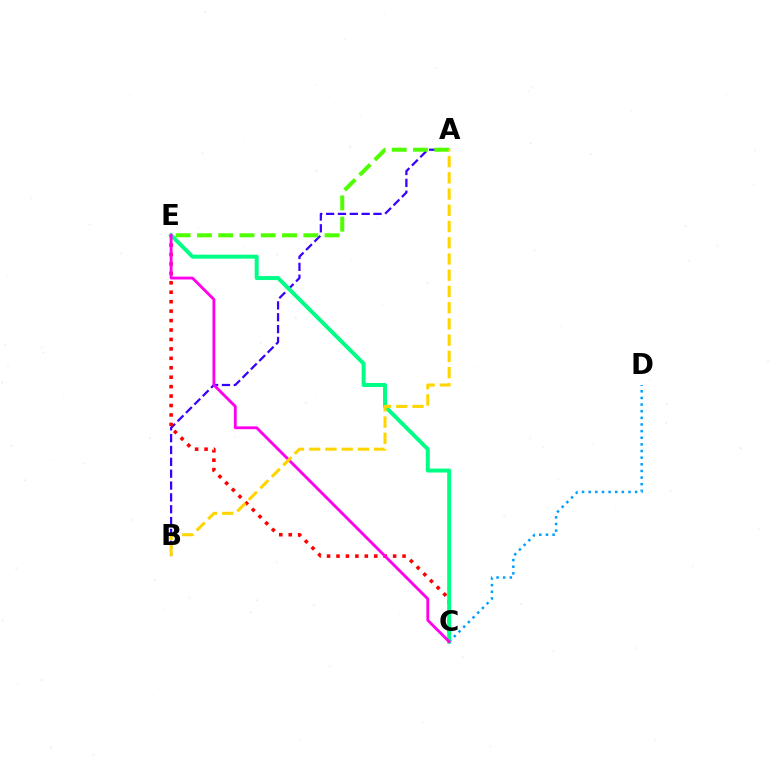{('C', 'D'): [{'color': '#009eff', 'line_style': 'dotted', 'thickness': 1.8}], ('A', 'B'): [{'color': '#3700ff', 'line_style': 'dashed', 'thickness': 1.61}, {'color': '#ffd500', 'line_style': 'dashed', 'thickness': 2.2}], ('A', 'E'): [{'color': '#4fff00', 'line_style': 'dashed', 'thickness': 2.89}], ('C', 'E'): [{'color': '#ff0000', 'line_style': 'dotted', 'thickness': 2.56}, {'color': '#00ff86', 'line_style': 'solid', 'thickness': 2.86}, {'color': '#ff00ed', 'line_style': 'solid', 'thickness': 2.05}]}